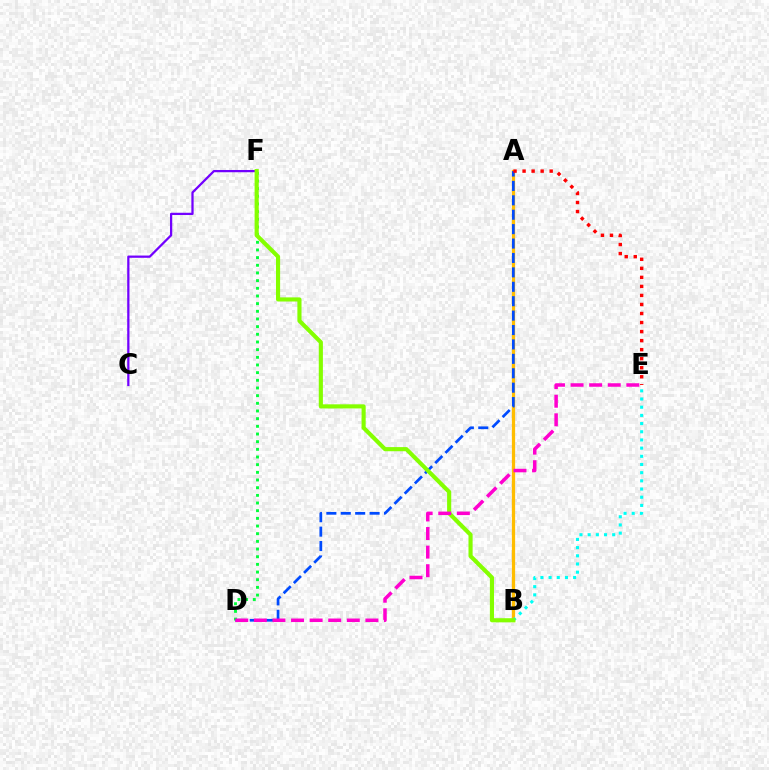{('D', 'F'): [{'color': '#00ff39', 'line_style': 'dotted', 'thickness': 2.08}], ('C', 'F'): [{'color': '#7200ff', 'line_style': 'solid', 'thickness': 1.62}], ('A', 'B'): [{'color': '#ffbd00', 'line_style': 'solid', 'thickness': 2.35}], ('A', 'D'): [{'color': '#004bff', 'line_style': 'dashed', 'thickness': 1.96}], ('B', 'E'): [{'color': '#00fff6', 'line_style': 'dotted', 'thickness': 2.22}], ('B', 'F'): [{'color': '#84ff00', 'line_style': 'solid', 'thickness': 2.97}], ('A', 'E'): [{'color': '#ff0000', 'line_style': 'dotted', 'thickness': 2.46}], ('D', 'E'): [{'color': '#ff00cf', 'line_style': 'dashed', 'thickness': 2.53}]}